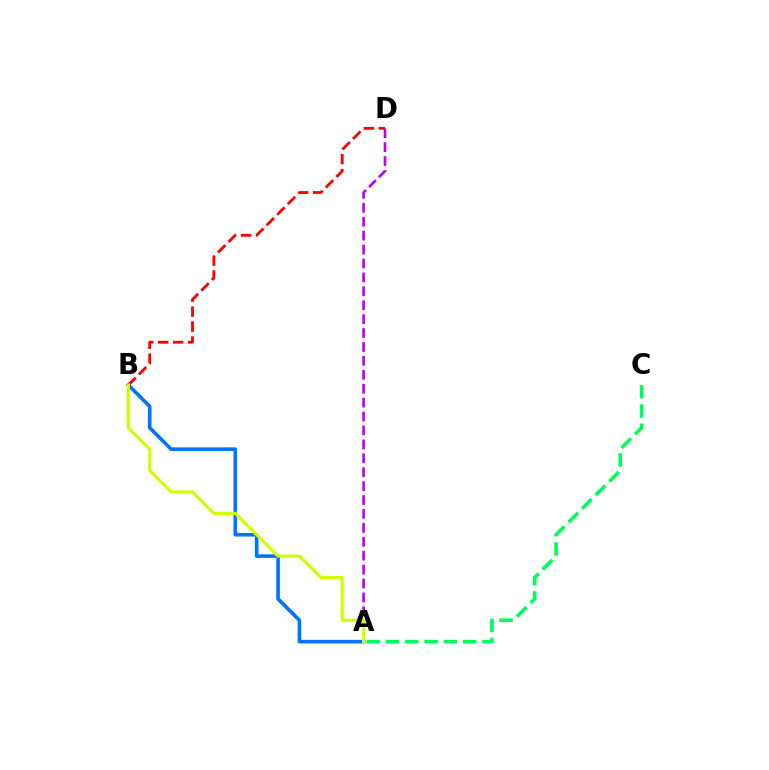{('A', 'D'): [{'color': '#b900ff', 'line_style': 'dashed', 'thickness': 1.89}], ('A', 'B'): [{'color': '#0074ff', 'line_style': 'solid', 'thickness': 2.6}, {'color': '#d1ff00', 'line_style': 'solid', 'thickness': 2.26}], ('B', 'D'): [{'color': '#ff0000', 'line_style': 'dashed', 'thickness': 2.03}], ('A', 'C'): [{'color': '#00ff5c', 'line_style': 'dashed', 'thickness': 2.62}]}